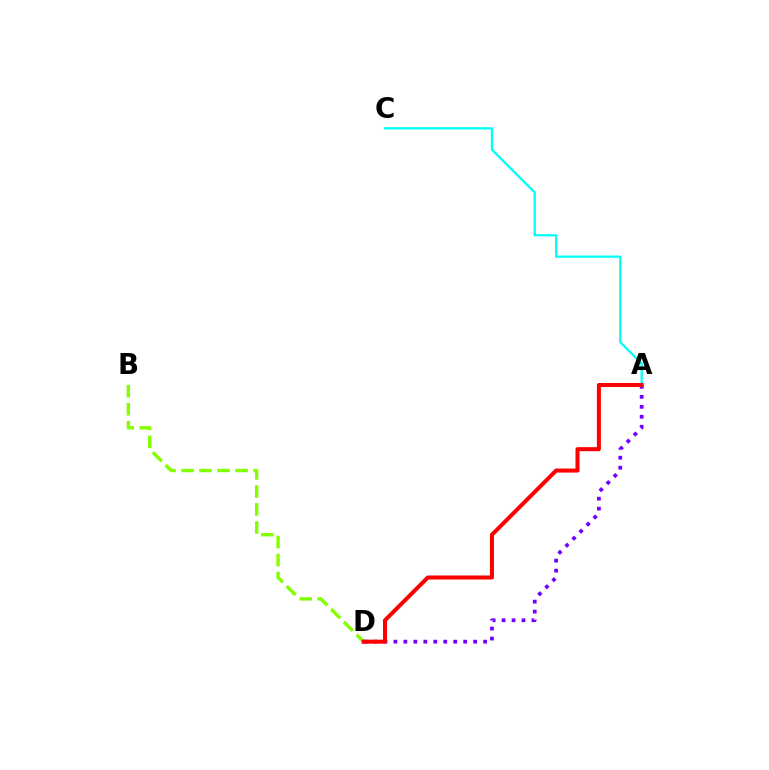{('B', 'D'): [{'color': '#84ff00', 'line_style': 'dashed', 'thickness': 2.44}], ('A', 'C'): [{'color': '#00fff6', 'line_style': 'solid', 'thickness': 1.64}], ('A', 'D'): [{'color': '#7200ff', 'line_style': 'dotted', 'thickness': 2.71}, {'color': '#ff0000', 'line_style': 'solid', 'thickness': 2.9}]}